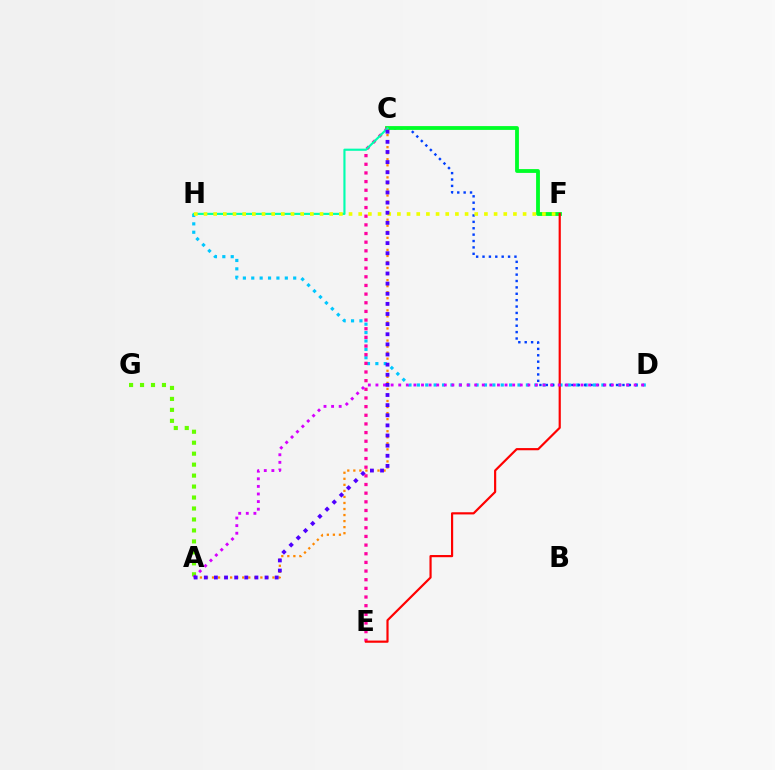{('D', 'H'): [{'color': '#00c7ff', 'line_style': 'dotted', 'thickness': 2.28}], ('C', 'D'): [{'color': '#003fff', 'line_style': 'dotted', 'thickness': 1.74}], ('C', 'F'): [{'color': '#00ff27', 'line_style': 'solid', 'thickness': 2.75}], ('C', 'E'): [{'color': '#ff00a0', 'line_style': 'dotted', 'thickness': 2.35}], ('A', 'C'): [{'color': '#ff8800', 'line_style': 'dotted', 'thickness': 1.64}, {'color': '#4f00ff', 'line_style': 'dotted', 'thickness': 2.75}], ('A', 'G'): [{'color': '#66ff00', 'line_style': 'dotted', 'thickness': 2.98}], ('E', 'F'): [{'color': '#ff0000', 'line_style': 'solid', 'thickness': 1.57}], ('C', 'H'): [{'color': '#00ffaf', 'line_style': 'solid', 'thickness': 1.55}], ('A', 'D'): [{'color': '#d600ff', 'line_style': 'dotted', 'thickness': 2.06}], ('F', 'H'): [{'color': '#eeff00', 'line_style': 'dotted', 'thickness': 2.63}]}